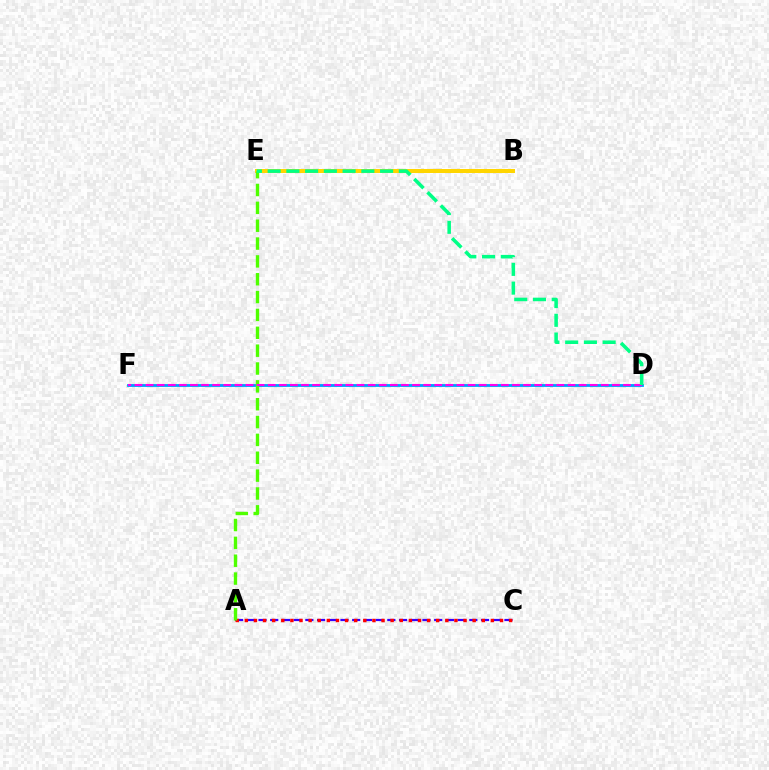{('A', 'C'): [{'color': '#3700ff', 'line_style': 'dashed', 'thickness': 1.59}, {'color': '#ff0000', 'line_style': 'dotted', 'thickness': 2.48}], ('B', 'E'): [{'color': '#ffd500', 'line_style': 'solid', 'thickness': 2.88}], ('D', 'F'): [{'color': '#009eff', 'line_style': 'solid', 'thickness': 2.03}, {'color': '#ff00ed', 'line_style': 'dashed', 'thickness': 1.51}], ('A', 'E'): [{'color': '#4fff00', 'line_style': 'dashed', 'thickness': 2.42}], ('D', 'E'): [{'color': '#00ff86', 'line_style': 'dashed', 'thickness': 2.55}]}